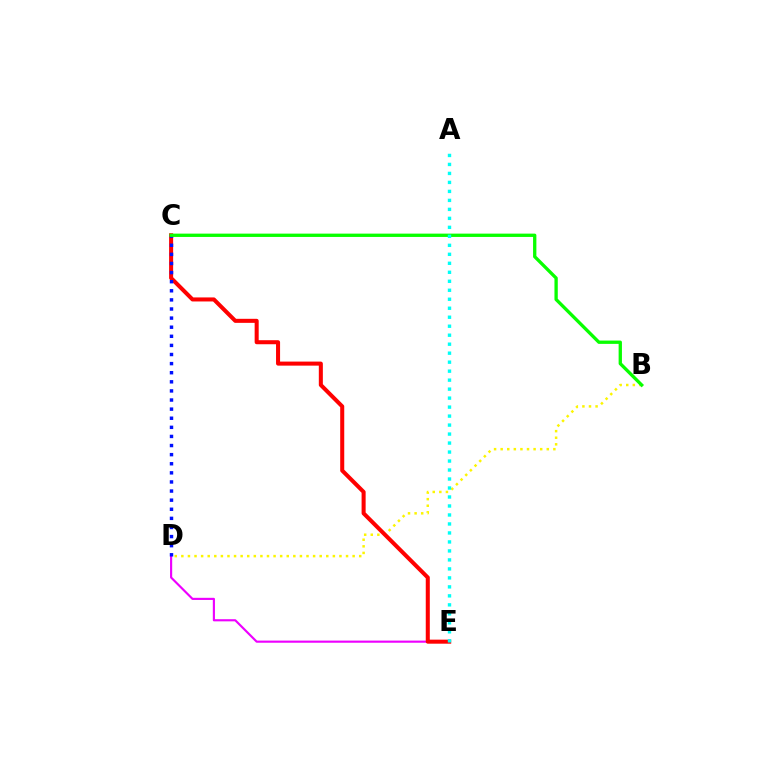{('B', 'D'): [{'color': '#fcf500', 'line_style': 'dotted', 'thickness': 1.79}], ('D', 'E'): [{'color': '#ee00ff', 'line_style': 'solid', 'thickness': 1.54}], ('C', 'E'): [{'color': '#ff0000', 'line_style': 'solid', 'thickness': 2.91}], ('C', 'D'): [{'color': '#0010ff', 'line_style': 'dotted', 'thickness': 2.47}], ('B', 'C'): [{'color': '#08ff00', 'line_style': 'solid', 'thickness': 2.39}], ('A', 'E'): [{'color': '#00fff6', 'line_style': 'dotted', 'thickness': 2.44}]}